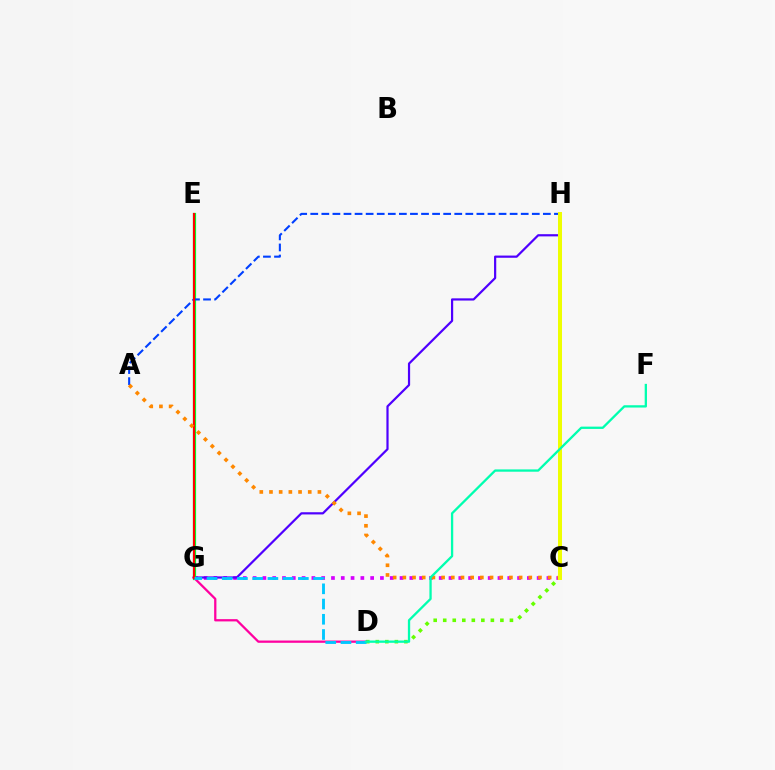{('C', 'G'): [{'color': '#d600ff', 'line_style': 'dotted', 'thickness': 2.66}], ('G', 'H'): [{'color': '#4f00ff', 'line_style': 'solid', 'thickness': 1.59}], ('E', 'G'): [{'color': '#00ff27', 'line_style': 'solid', 'thickness': 2.3}, {'color': '#ff0000', 'line_style': 'solid', 'thickness': 1.54}], ('A', 'H'): [{'color': '#003fff', 'line_style': 'dashed', 'thickness': 1.5}], ('C', 'D'): [{'color': '#66ff00', 'line_style': 'dotted', 'thickness': 2.59}], ('D', 'G'): [{'color': '#ff00a0', 'line_style': 'solid', 'thickness': 1.63}, {'color': '#00c7ff', 'line_style': 'dashed', 'thickness': 2.07}], ('A', 'C'): [{'color': '#ff8800', 'line_style': 'dotted', 'thickness': 2.63}], ('C', 'H'): [{'color': '#eeff00', 'line_style': 'solid', 'thickness': 2.86}], ('D', 'F'): [{'color': '#00ffaf', 'line_style': 'solid', 'thickness': 1.66}]}